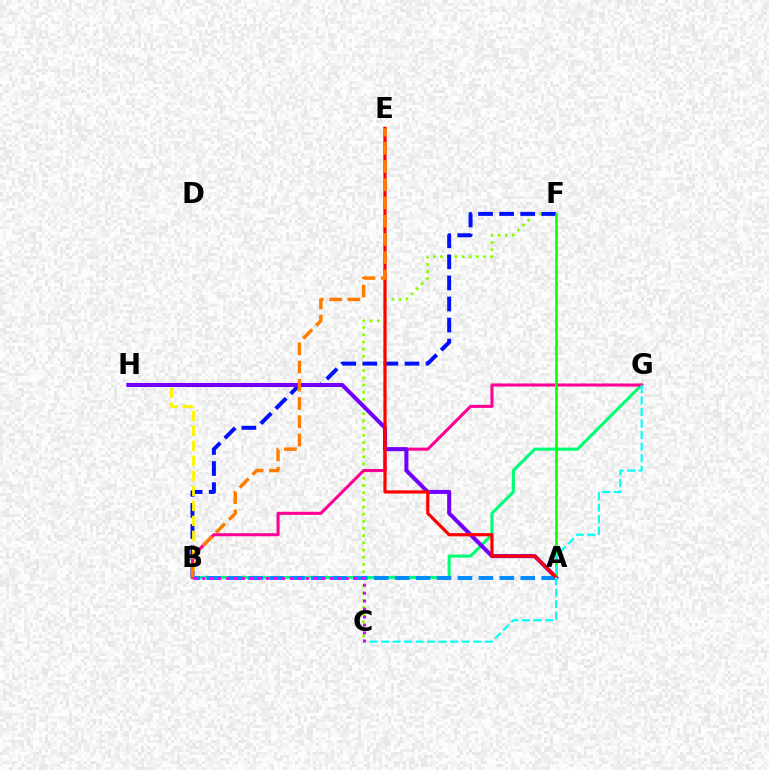{('C', 'F'): [{'color': '#84ff00', 'line_style': 'dotted', 'thickness': 1.95}], ('B', 'F'): [{'color': '#0010ff', 'line_style': 'dashed', 'thickness': 2.86}], ('B', 'H'): [{'color': '#fcf500', 'line_style': 'dashed', 'thickness': 2.04}], ('B', 'G'): [{'color': '#00ff74', 'line_style': 'solid', 'thickness': 2.23}, {'color': '#ff0094', 'line_style': 'solid', 'thickness': 2.21}], ('A', 'H'): [{'color': '#7200ff', 'line_style': 'solid', 'thickness': 2.91}], ('A', 'B'): [{'color': '#008cff', 'line_style': 'dashed', 'thickness': 2.84}], ('A', 'F'): [{'color': '#08ff00', 'line_style': 'solid', 'thickness': 1.85}], ('A', 'E'): [{'color': '#ff0000', 'line_style': 'solid', 'thickness': 2.31}], ('C', 'G'): [{'color': '#00fff6', 'line_style': 'dashed', 'thickness': 1.57}], ('B', 'C'): [{'color': '#ee00ff', 'line_style': 'dotted', 'thickness': 2.17}], ('B', 'E'): [{'color': '#ff7c00', 'line_style': 'dashed', 'thickness': 2.48}]}